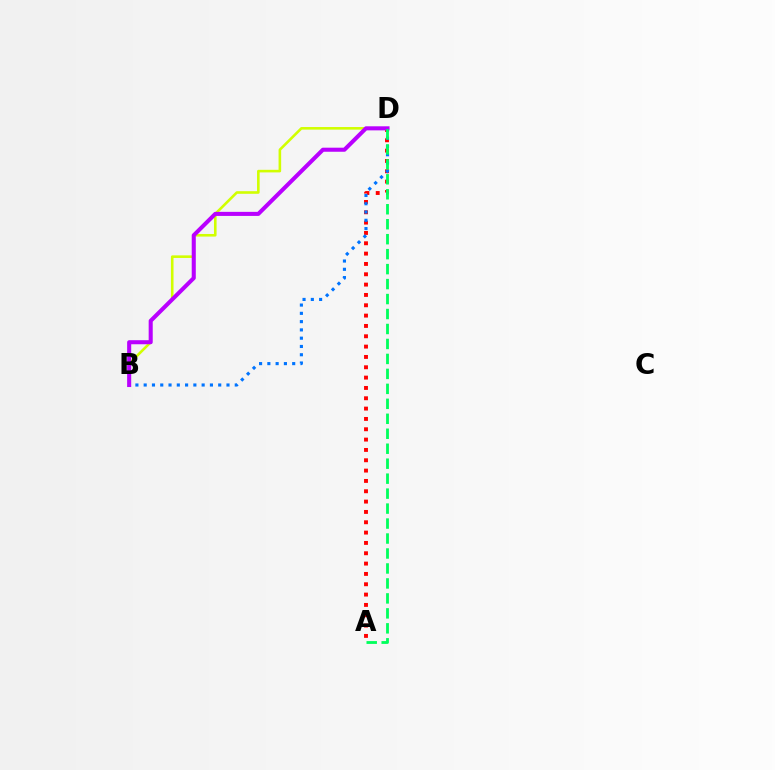{('B', 'D'): [{'color': '#d1ff00', 'line_style': 'solid', 'thickness': 1.87}, {'color': '#0074ff', 'line_style': 'dotted', 'thickness': 2.25}, {'color': '#b900ff', 'line_style': 'solid', 'thickness': 2.92}], ('A', 'D'): [{'color': '#ff0000', 'line_style': 'dotted', 'thickness': 2.81}, {'color': '#00ff5c', 'line_style': 'dashed', 'thickness': 2.03}]}